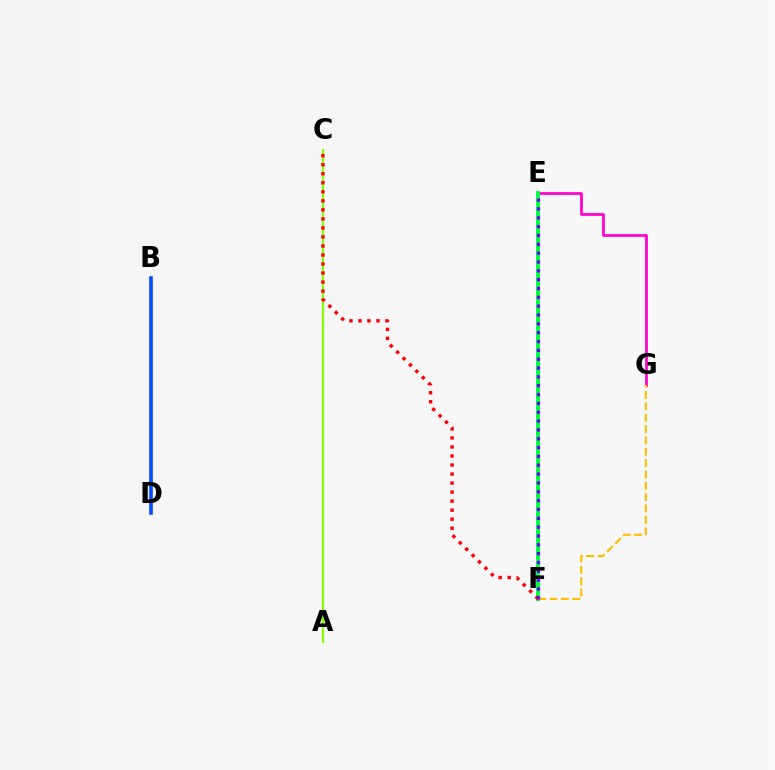{('B', 'D'): [{'color': '#004bff', 'line_style': 'solid', 'thickness': 2.62}], ('E', 'F'): [{'color': '#00fff6', 'line_style': 'solid', 'thickness': 1.96}, {'color': '#00ff39', 'line_style': 'solid', 'thickness': 2.82}, {'color': '#7200ff', 'line_style': 'dotted', 'thickness': 2.4}], ('E', 'G'): [{'color': '#ff00cf', 'line_style': 'solid', 'thickness': 1.98}], ('A', 'C'): [{'color': '#84ff00', 'line_style': 'solid', 'thickness': 1.55}], ('F', 'G'): [{'color': '#ffbd00', 'line_style': 'dashed', 'thickness': 1.54}], ('C', 'F'): [{'color': '#ff0000', 'line_style': 'dotted', 'thickness': 2.45}]}